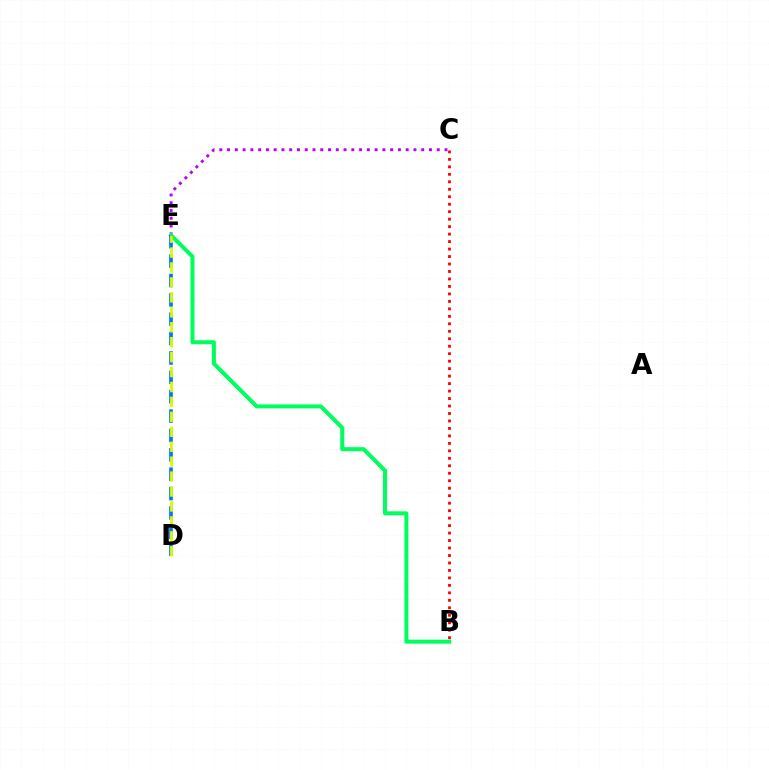{('B', 'C'): [{'color': '#ff0000', 'line_style': 'dotted', 'thickness': 2.03}], ('C', 'E'): [{'color': '#b900ff', 'line_style': 'dotted', 'thickness': 2.11}], ('B', 'E'): [{'color': '#00ff5c', 'line_style': 'solid', 'thickness': 2.9}], ('D', 'E'): [{'color': '#0074ff', 'line_style': 'dashed', 'thickness': 2.63}, {'color': '#d1ff00', 'line_style': 'dashed', 'thickness': 2.03}]}